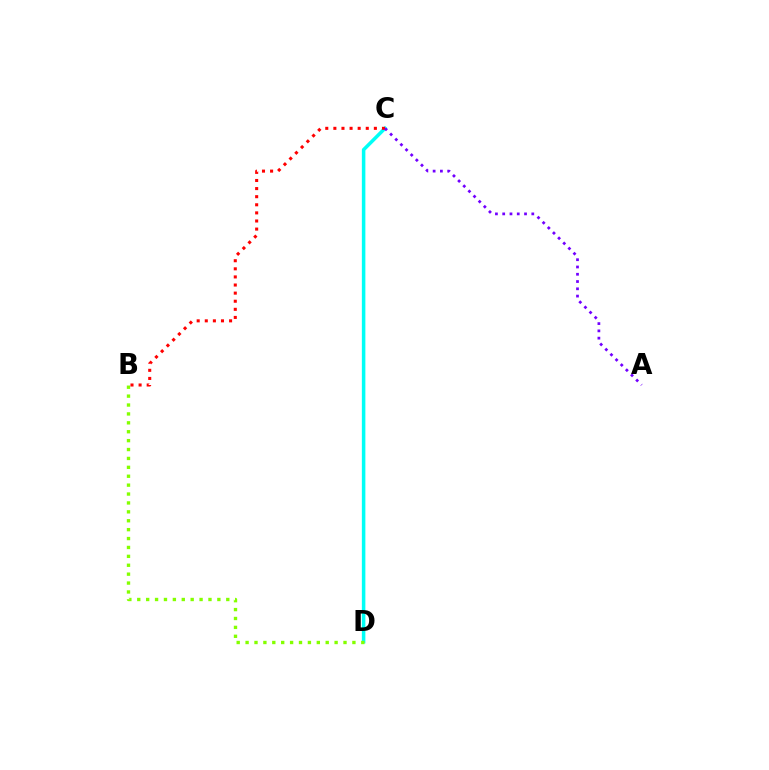{('C', 'D'): [{'color': '#00fff6', 'line_style': 'solid', 'thickness': 2.53}], ('B', 'D'): [{'color': '#84ff00', 'line_style': 'dotted', 'thickness': 2.42}], ('B', 'C'): [{'color': '#ff0000', 'line_style': 'dotted', 'thickness': 2.2}], ('A', 'C'): [{'color': '#7200ff', 'line_style': 'dotted', 'thickness': 1.98}]}